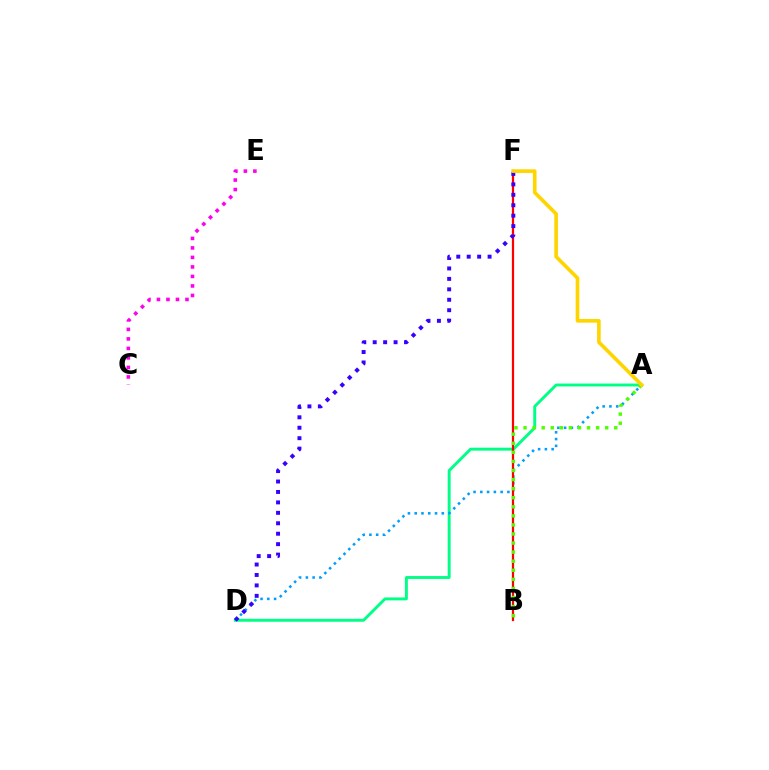{('A', 'D'): [{'color': '#00ff86', 'line_style': 'solid', 'thickness': 2.1}, {'color': '#009eff', 'line_style': 'dotted', 'thickness': 1.84}], ('B', 'F'): [{'color': '#ff0000', 'line_style': 'solid', 'thickness': 1.6}], ('A', 'B'): [{'color': '#4fff00', 'line_style': 'dotted', 'thickness': 2.46}], ('C', 'E'): [{'color': '#ff00ed', 'line_style': 'dotted', 'thickness': 2.58}], ('D', 'F'): [{'color': '#3700ff', 'line_style': 'dotted', 'thickness': 2.84}], ('A', 'F'): [{'color': '#ffd500', 'line_style': 'solid', 'thickness': 2.62}]}